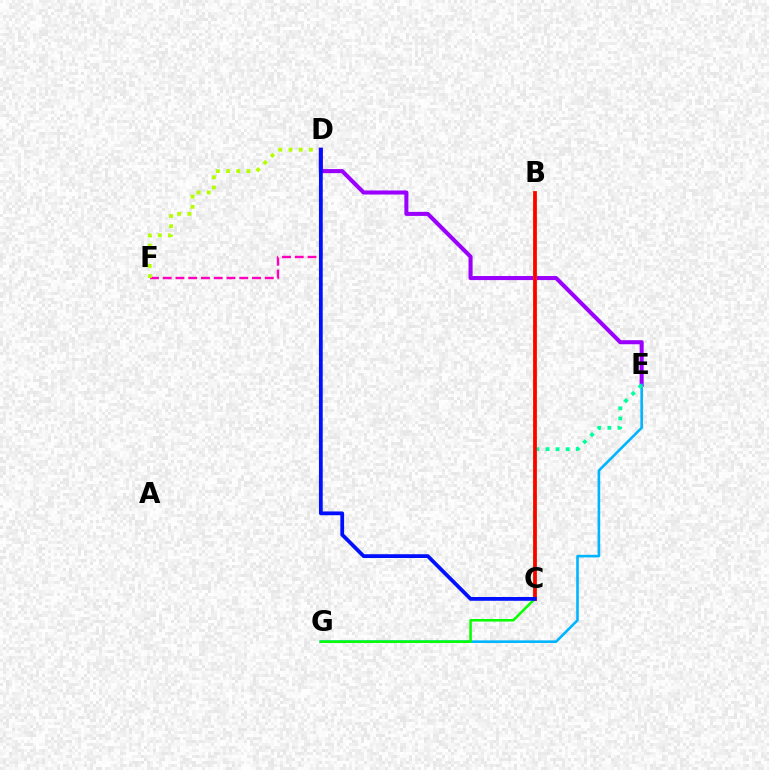{('D', 'E'): [{'color': '#9b00ff', 'line_style': 'solid', 'thickness': 2.92}], ('E', 'G'): [{'color': '#00b5ff', 'line_style': 'solid', 'thickness': 1.88}], ('D', 'F'): [{'color': '#ff00bd', 'line_style': 'dashed', 'thickness': 1.73}, {'color': '#b3ff00', 'line_style': 'dotted', 'thickness': 2.77}], ('B', 'C'): [{'color': '#ffa500', 'line_style': 'solid', 'thickness': 2.74}, {'color': '#ff0000', 'line_style': 'solid', 'thickness': 2.61}], ('C', 'E'): [{'color': '#00ff9d', 'line_style': 'dotted', 'thickness': 2.75}], ('C', 'G'): [{'color': '#08ff00', 'line_style': 'solid', 'thickness': 1.83}], ('C', 'D'): [{'color': '#0010ff', 'line_style': 'solid', 'thickness': 2.72}]}